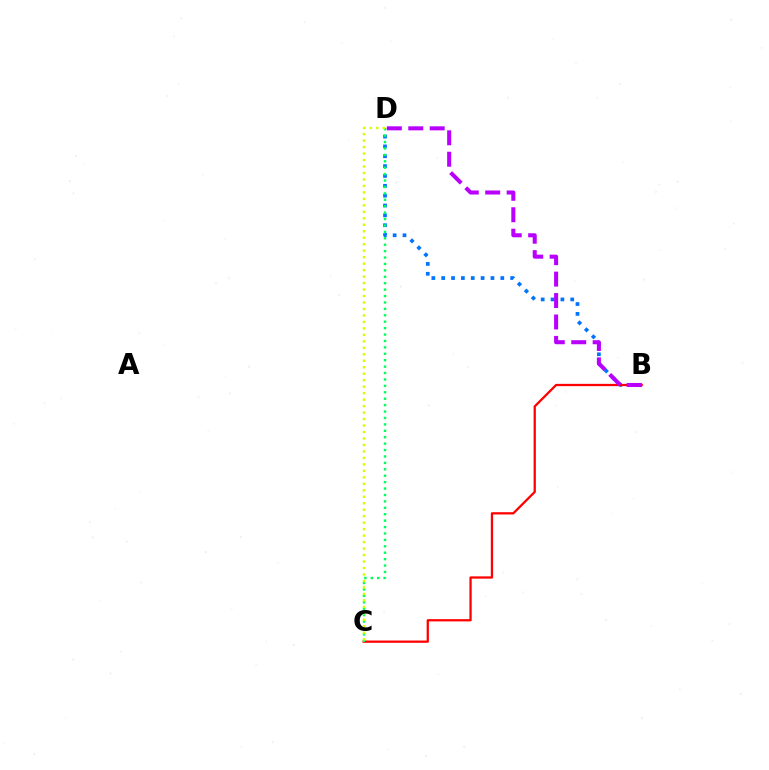{('B', 'D'): [{'color': '#0074ff', 'line_style': 'dotted', 'thickness': 2.68}, {'color': '#b900ff', 'line_style': 'dashed', 'thickness': 2.91}], ('B', 'C'): [{'color': '#ff0000', 'line_style': 'solid', 'thickness': 1.64}], ('C', 'D'): [{'color': '#00ff5c', 'line_style': 'dotted', 'thickness': 1.74}, {'color': '#d1ff00', 'line_style': 'dotted', 'thickness': 1.76}]}